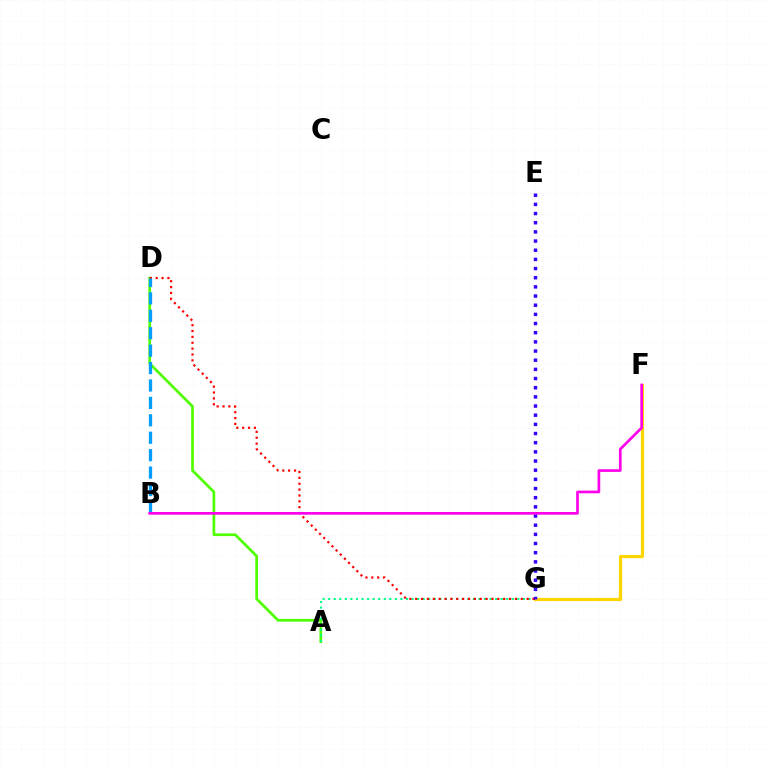{('A', 'D'): [{'color': '#4fff00', 'line_style': 'solid', 'thickness': 1.96}], ('A', 'G'): [{'color': '#00ff86', 'line_style': 'dotted', 'thickness': 1.51}], ('F', 'G'): [{'color': '#ffd500', 'line_style': 'solid', 'thickness': 2.3}], ('D', 'G'): [{'color': '#ff0000', 'line_style': 'dotted', 'thickness': 1.59}], ('B', 'D'): [{'color': '#009eff', 'line_style': 'dashed', 'thickness': 2.37}], ('E', 'G'): [{'color': '#3700ff', 'line_style': 'dotted', 'thickness': 2.49}], ('B', 'F'): [{'color': '#ff00ed', 'line_style': 'solid', 'thickness': 1.94}]}